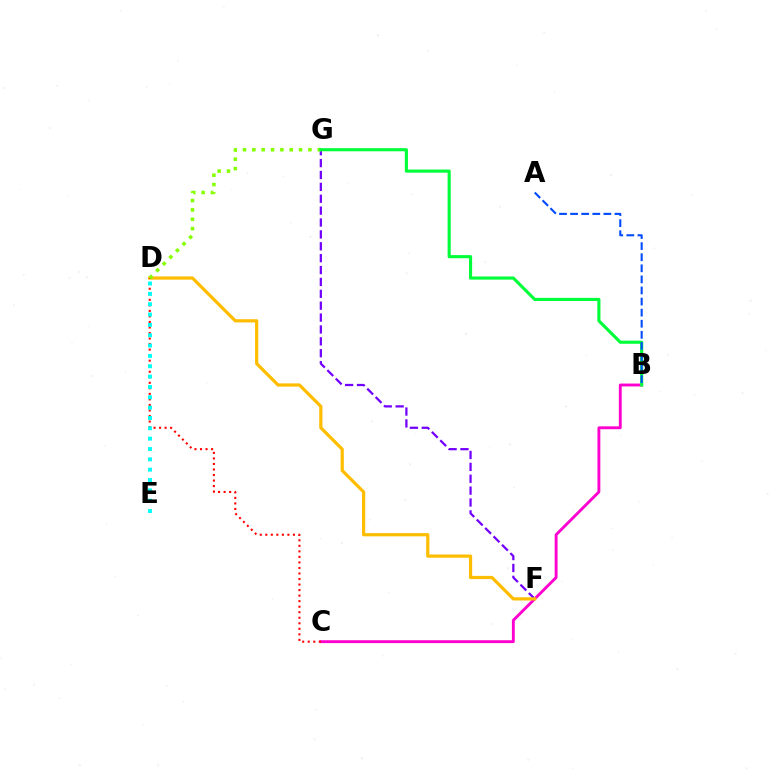{('F', 'G'): [{'color': '#7200ff', 'line_style': 'dashed', 'thickness': 1.61}], ('B', 'C'): [{'color': '#ff00cf', 'line_style': 'solid', 'thickness': 2.06}], ('D', 'F'): [{'color': '#ffbd00', 'line_style': 'solid', 'thickness': 2.31}], ('C', 'D'): [{'color': '#ff0000', 'line_style': 'dotted', 'thickness': 1.5}], ('D', 'G'): [{'color': '#84ff00', 'line_style': 'dotted', 'thickness': 2.54}], ('D', 'E'): [{'color': '#00fff6', 'line_style': 'dotted', 'thickness': 2.81}], ('B', 'G'): [{'color': '#00ff39', 'line_style': 'solid', 'thickness': 2.25}], ('A', 'B'): [{'color': '#004bff', 'line_style': 'dashed', 'thickness': 1.51}]}